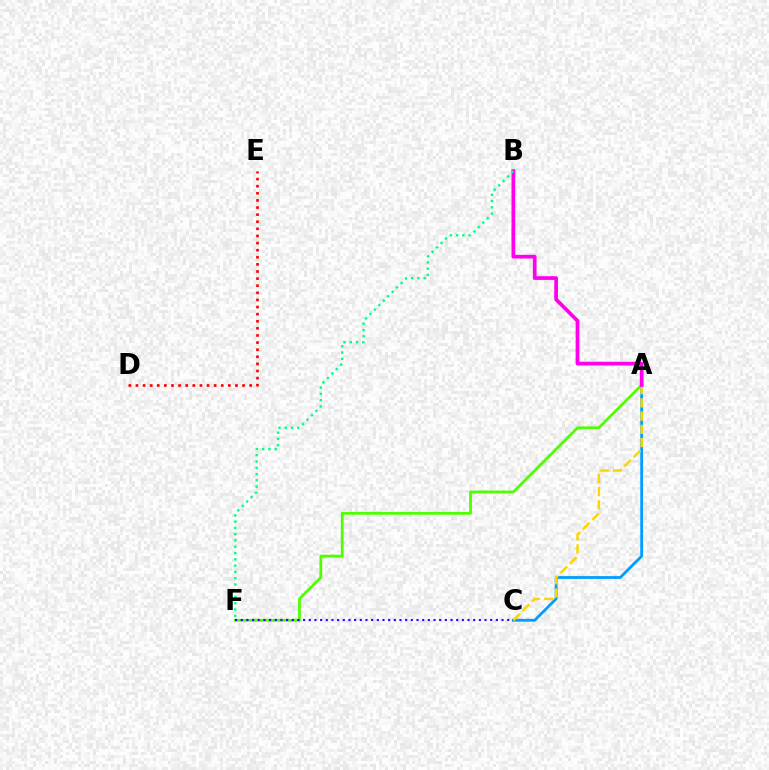{('A', 'C'): [{'color': '#009eff', 'line_style': 'solid', 'thickness': 2.02}, {'color': '#ffd500', 'line_style': 'dashed', 'thickness': 1.8}], ('A', 'F'): [{'color': '#4fff00', 'line_style': 'solid', 'thickness': 2.0}], ('A', 'B'): [{'color': '#ff00ed', 'line_style': 'solid', 'thickness': 2.68}], ('D', 'E'): [{'color': '#ff0000', 'line_style': 'dotted', 'thickness': 1.93}], ('C', 'F'): [{'color': '#3700ff', 'line_style': 'dotted', 'thickness': 1.54}], ('B', 'F'): [{'color': '#00ff86', 'line_style': 'dotted', 'thickness': 1.71}]}